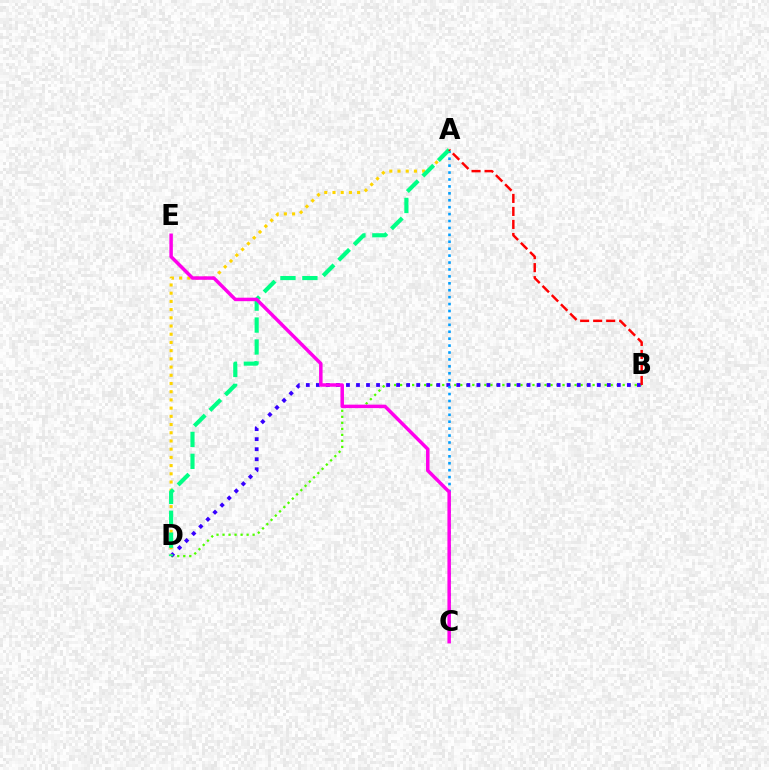{('B', 'D'): [{'color': '#4fff00', 'line_style': 'dotted', 'thickness': 1.63}, {'color': '#3700ff', 'line_style': 'dotted', 'thickness': 2.73}], ('A', 'C'): [{'color': '#009eff', 'line_style': 'dotted', 'thickness': 1.88}], ('A', 'D'): [{'color': '#ffd500', 'line_style': 'dotted', 'thickness': 2.23}, {'color': '#00ff86', 'line_style': 'dashed', 'thickness': 2.98}], ('A', 'B'): [{'color': '#ff0000', 'line_style': 'dashed', 'thickness': 1.77}], ('C', 'E'): [{'color': '#ff00ed', 'line_style': 'solid', 'thickness': 2.51}]}